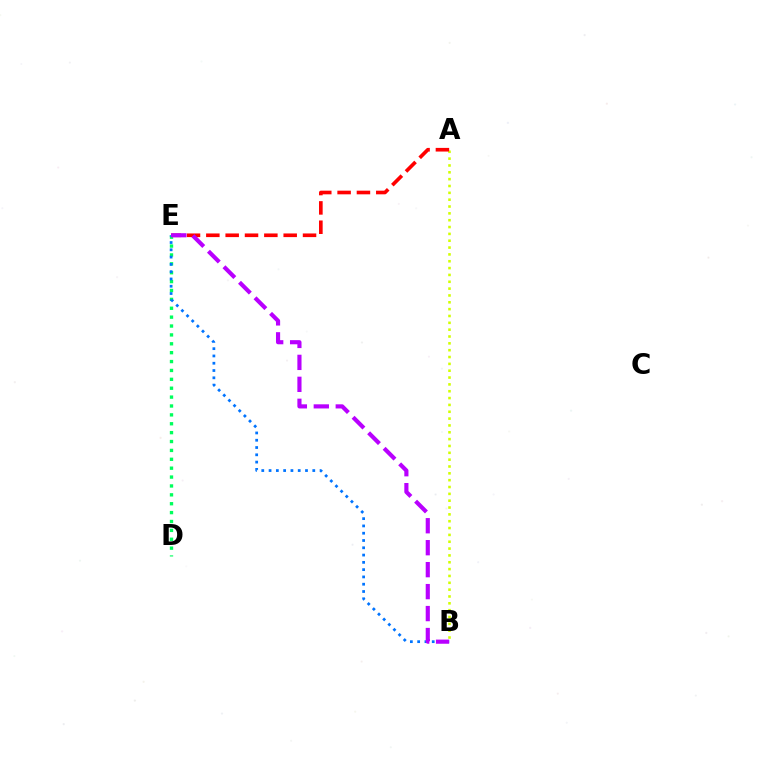{('A', 'B'): [{'color': '#d1ff00', 'line_style': 'dotted', 'thickness': 1.86}], ('A', 'E'): [{'color': '#ff0000', 'line_style': 'dashed', 'thickness': 2.63}], ('D', 'E'): [{'color': '#00ff5c', 'line_style': 'dotted', 'thickness': 2.41}], ('B', 'E'): [{'color': '#0074ff', 'line_style': 'dotted', 'thickness': 1.98}, {'color': '#b900ff', 'line_style': 'dashed', 'thickness': 2.98}]}